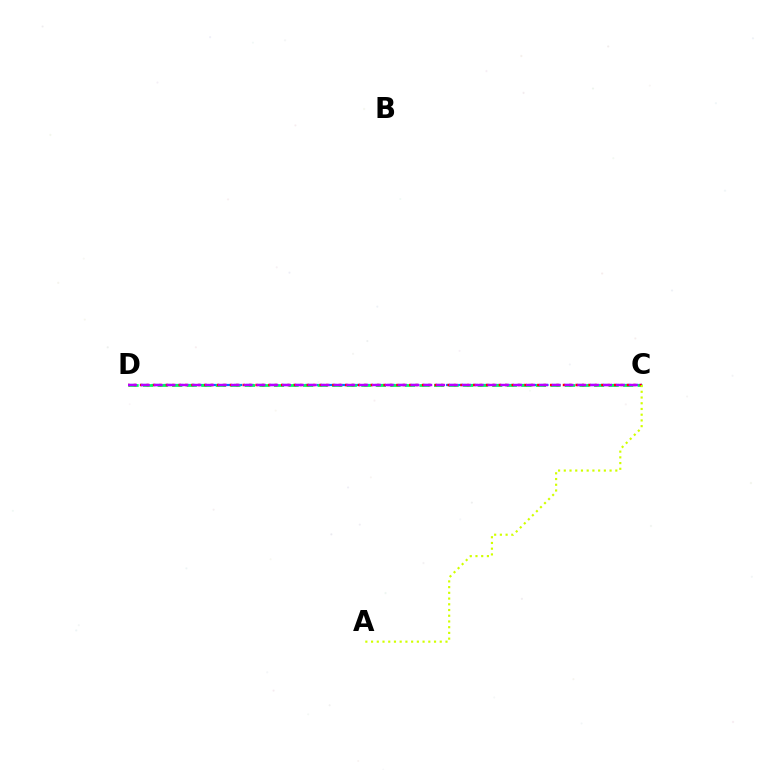{('C', 'D'): [{'color': '#0074ff', 'line_style': 'dashed', 'thickness': 1.6}, {'color': '#00ff5c', 'line_style': 'dashed', 'thickness': 1.98}, {'color': '#ff0000', 'line_style': 'dotted', 'thickness': 1.74}, {'color': '#b900ff', 'line_style': 'dashed', 'thickness': 1.74}], ('A', 'C'): [{'color': '#d1ff00', 'line_style': 'dotted', 'thickness': 1.56}]}